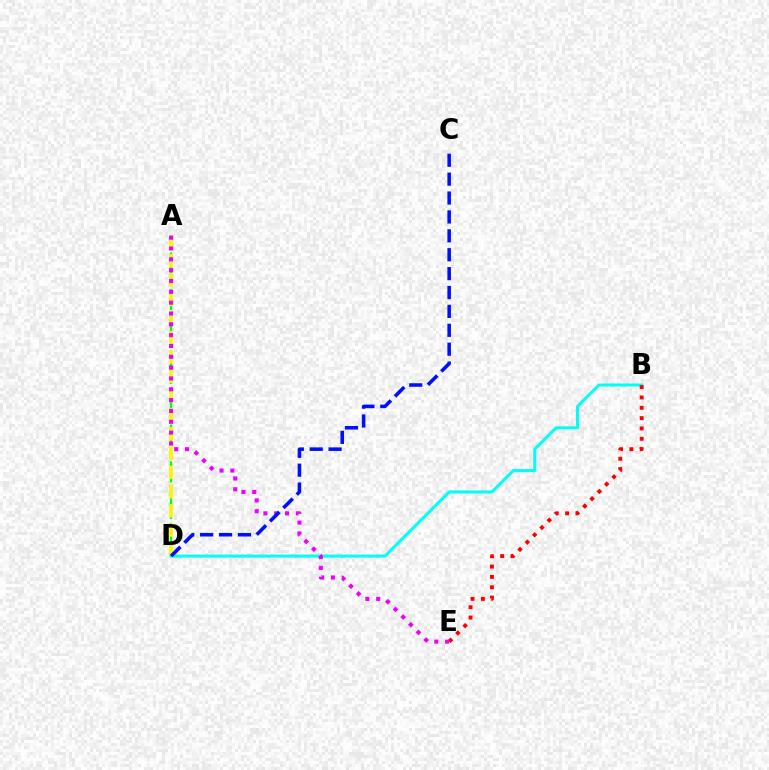{('B', 'D'): [{'color': '#00fff6', 'line_style': 'solid', 'thickness': 2.17}], ('A', 'D'): [{'color': '#08ff00', 'line_style': 'dashed', 'thickness': 1.67}, {'color': '#fcf500', 'line_style': 'dashed', 'thickness': 2.61}], ('B', 'E'): [{'color': '#ff0000', 'line_style': 'dotted', 'thickness': 2.81}], ('A', 'E'): [{'color': '#ee00ff', 'line_style': 'dotted', 'thickness': 2.94}], ('C', 'D'): [{'color': '#0010ff', 'line_style': 'dashed', 'thickness': 2.57}]}